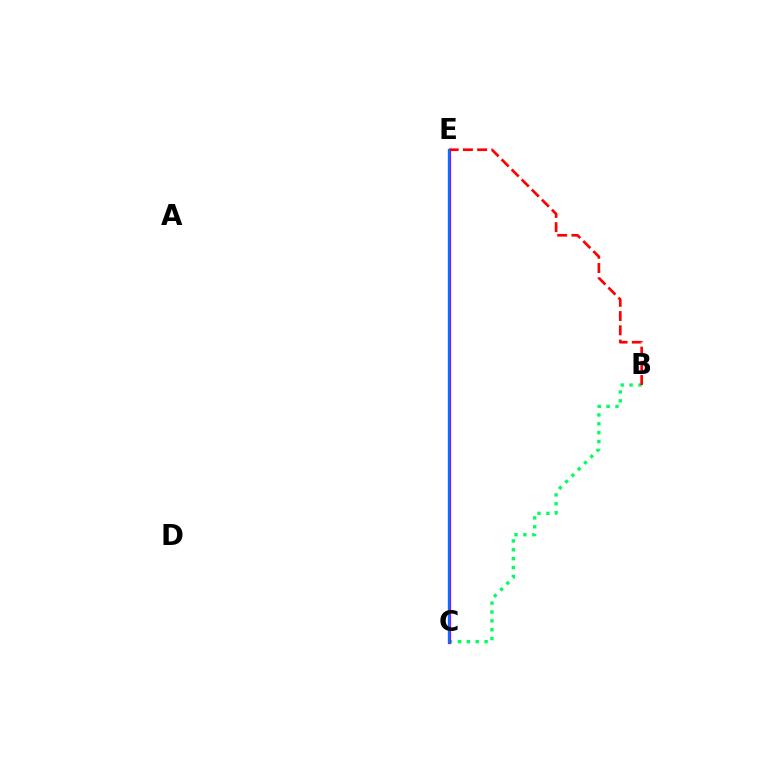{('C', 'E'): [{'color': '#d1ff00', 'line_style': 'solid', 'thickness': 2.25}, {'color': '#b900ff', 'line_style': 'solid', 'thickness': 2.3}, {'color': '#0074ff', 'line_style': 'solid', 'thickness': 1.54}], ('B', 'C'): [{'color': '#00ff5c', 'line_style': 'dotted', 'thickness': 2.41}], ('B', 'E'): [{'color': '#ff0000', 'line_style': 'dashed', 'thickness': 1.93}]}